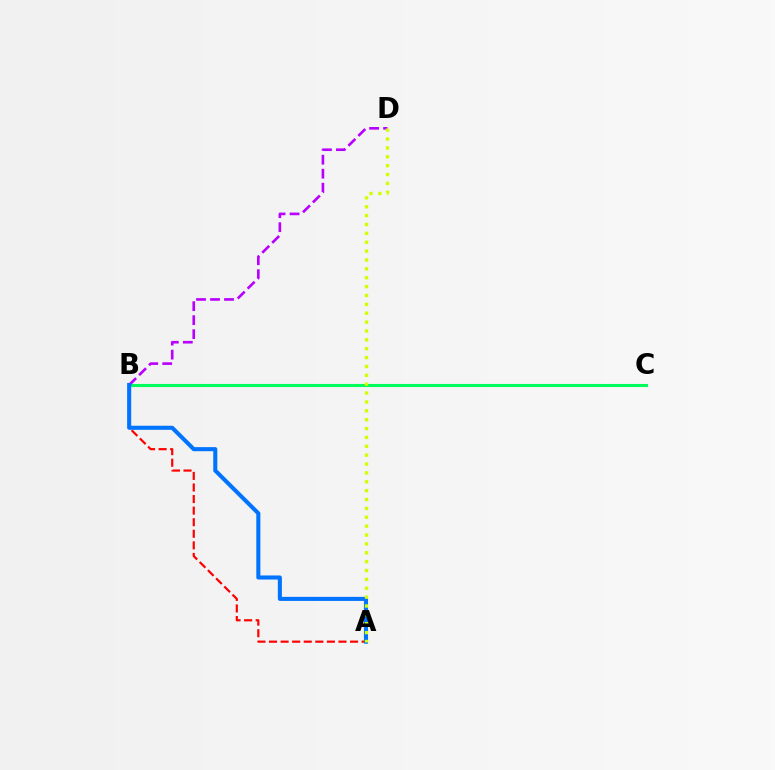{('A', 'B'): [{'color': '#ff0000', 'line_style': 'dashed', 'thickness': 1.57}, {'color': '#0074ff', 'line_style': 'solid', 'thickness': 2.93}], ('B', 'C'): [{'color': '#00ff5c', 'line_style': 'solid', 'thickness': 2.22}], ('B', 'D'): [{'color': '#b900ff', 'line_style': 'dashed', 'thickness': 1.9}], ('A', 'D'): [{'color': '#d1ff00', 'line_style': 'dotted', 'thickness': 2.41}]}